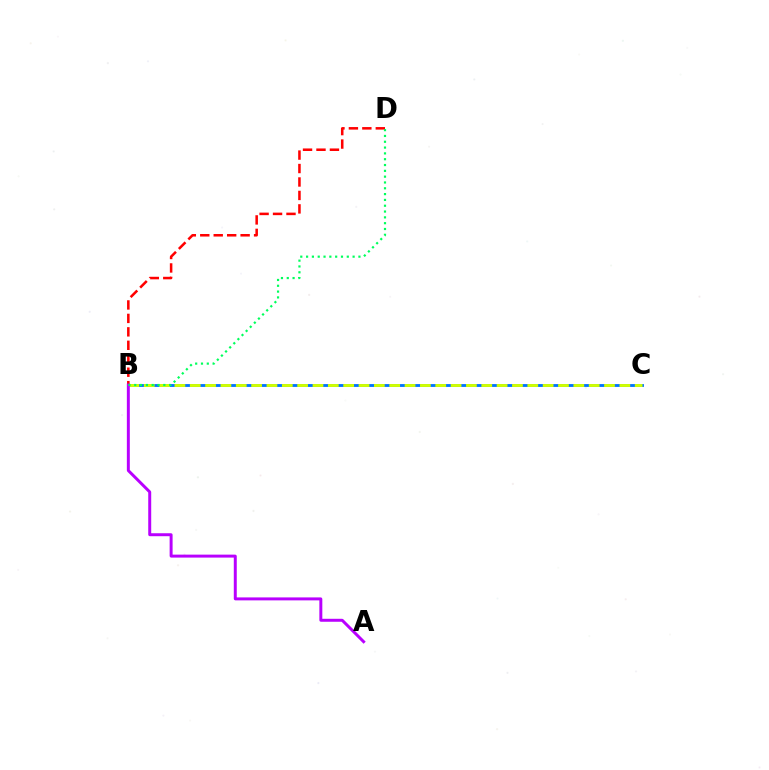{('B', 'D'): [{'color': '#ff0000', 'line_style': 'dashed', 'thickness': 1.83}, {'color': '#00ff5c', 'line_style': 'dotted', 'thickness': 1.58}], ('B', 'C'): [{'color': '#0074ff', 'line_style': 'solid', 'thickness': 2.05}, {'color': '#d1ff00', 'line_style': 'dashed', 'thickness': 2.08}], ('A', 'B'): [{'color': '#b900ff', 'line_style': 'solid', 'thickness': 2.14}]}